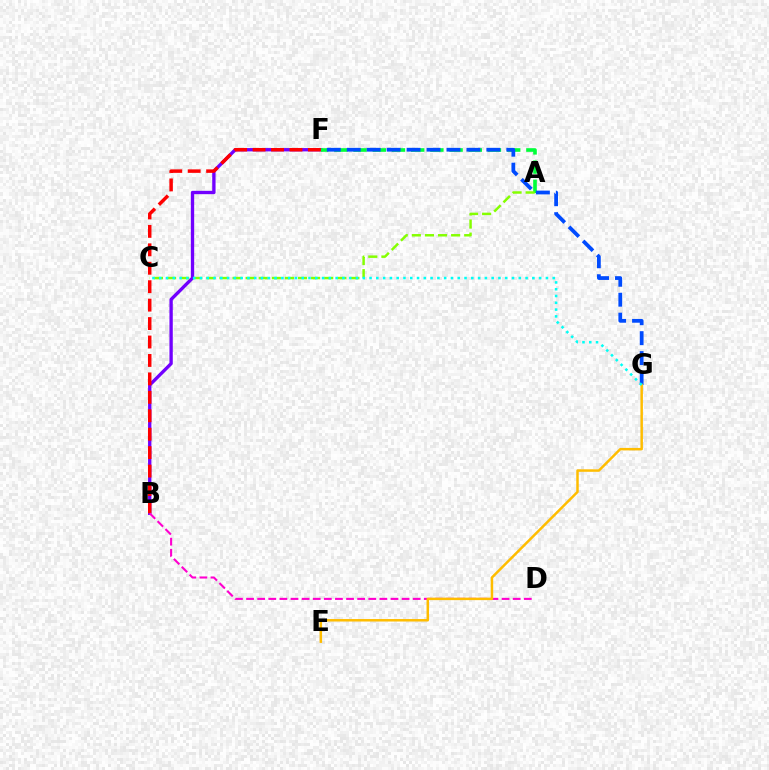{('B', 'F'): [{'color': '#7200ff', 'line_style': 'solid', 'thickness': 2.4}, {'color': '#ff0000', 'line_style': 'dashed', 'thickness': 2.5}], ('A', 'F'): [{'color': '#00ff39', 'line_style': 'dashed', 'thickness': 2.61}], ('F', 'G'): [{'color': '#004bff', 'line_style': 'dashed', 'thickness': 2.71}], ('A', 'C'): [{'color': '#84ff00', 'line_style': 'dashed', 'thickness': 1.78}], ('B', 'D'): [{'color': '#ff00cf', 'line_style': 'dashed', 'thickness': 1.51}], ('E', 'G'): [{'color': '#ffbd00', 'line_style': 'solid', 'thickness': 1.79}], ('C', 'G'): [{'color': '#00fff6', 'line_style': 'dotted', 'thickness': 1.84}]}